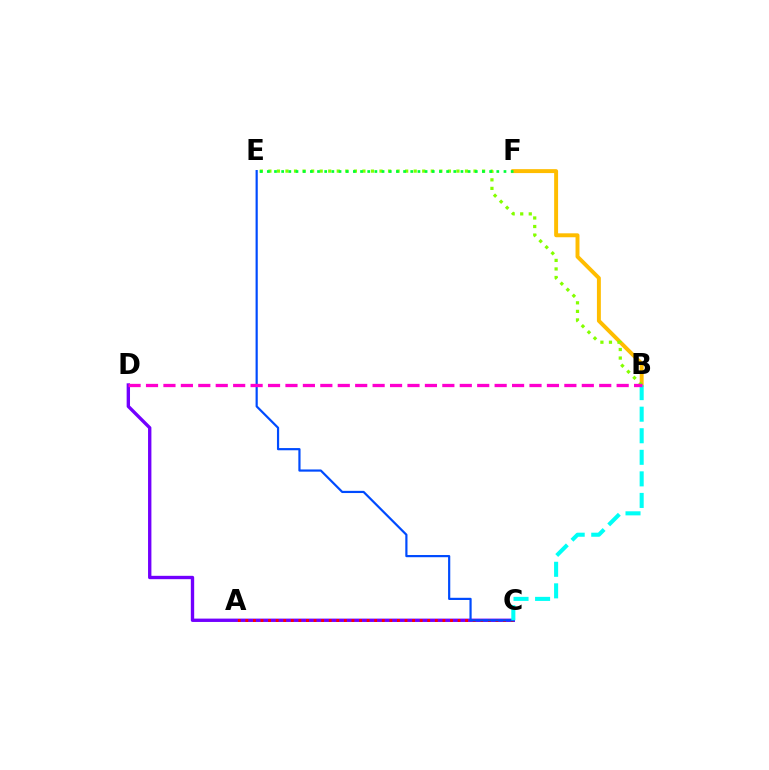{('C', 'D'): [{'color': '#7200ff', 'line_style': 'solid', 'thickness': 2.42}], ('A', 'C'): [{'color': '#ff0000', 'line_style': 'dotted', 'thickness': 2.06}], ('B', 'F'): [{'color': '#ffbd00', 'line_style': 'solid', 'thickness': 2.83}], ('B', 'E'): [{'color': '#84ff00', 'line_style': 'dotted', 'thickness': 2.32}], ('C', 'E'): [{'color': '#004bff', 'line_style': 'solid', 'thickness': 1.58}], ('B', 'C'): [{'color': '#00fff6', 'line_style': 'dashed', 'thickness': 2.93}], ('B', 'D'): [{'color': '#ff00cf', 'line_style': 'dashed', 'thickness': 2.37}], ('E', 'F'): [{'color': '#00ff39', 'line_style': 'dotted', 'thickness': 1.95}]}